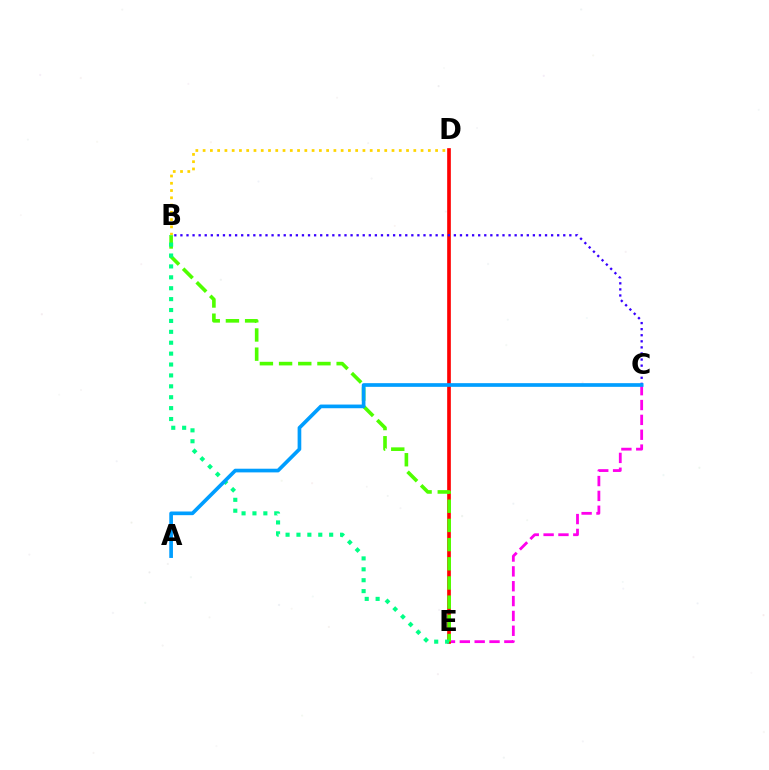{('C', 'E'): [{'color': '#ff00ed', 'line_style': 'dashed', 'thickness': 2.02}], ('D', 'E'): [{'color': '#ff0000', 'line_style': 'solid', 'thickness': 2.64}], ('B', 'C'): [{'color': '#3700ff', 'line_style': 'dotted', 'thickness': 1.65}], ('B', 'E'): [{'color': '#4fff00', 'line_style': 'dashed', 'thickness': 2.61}, {'color': '#00ff86', 'line_style': 'dotted', 'thickness': 2.96}], ('B', 'D'): [{'color': '#ffd500', 'line_style': 'dotted', 'thickness': 1.97}], ('A', 'C'): [{'color': '#009eff', 'line_style': 'solid', 'thickness': 2.64}]}